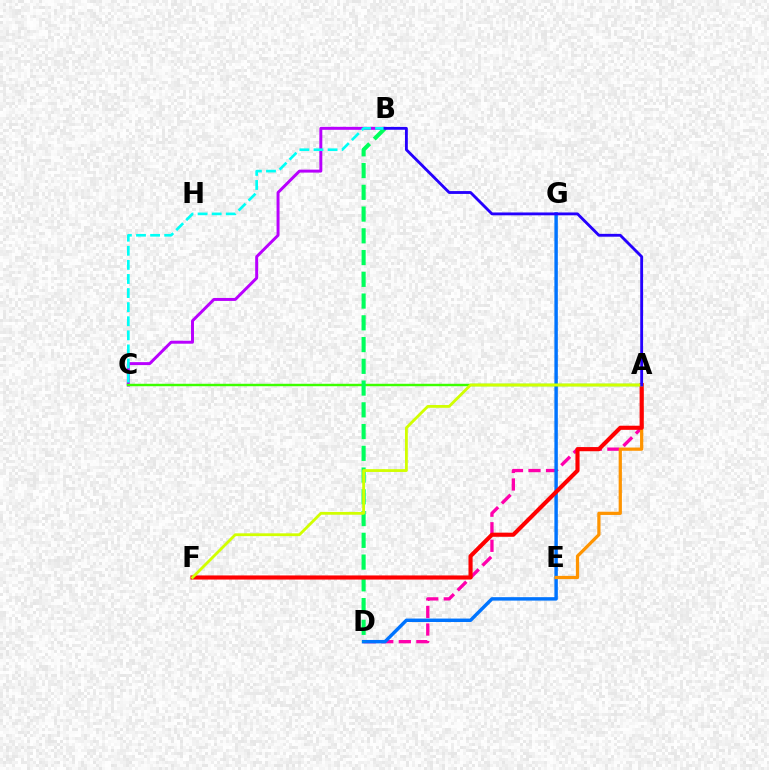{('A', 'D'): [{'color': '#ff00ac', 'line_style': 'dashed', 'thickness': 2.38}], ('B', 'C'): [{'color': '#b900ff', 'line_style': 'solid', 'thickness': 2.13}, {'color': '#00fff6', 'line_style': 'dashed', 'thickness': 1.91}], ('D', 'G'): [{'color': '#0074ff', 'line_style': 'solid', 'thickness': 2.48}], ('A', 'C'): [{'color': '#3dff00', 'line_style': 'solid', 'thickness': 1.76}], ('A', 'E'): [{'color': '#ff9400', 'line_style': 'solid', 'thickness': 2.33}], ('B', 'D'): [{'color': '#00ff5c', 'line_style': 'dashed', 'thickness': 2.95}], ('A', 'F'): [{'color': '#ff0000', 'line_style': 'solid', 'thickness': 2.97}, {'color': '#d1ff00', 'line_style': 'solid', 'thickness': 2.02}], ('A', 'B'): [{'color': '#2500ff', 'line_style': 'solid', 'thickness': 2.05}]}